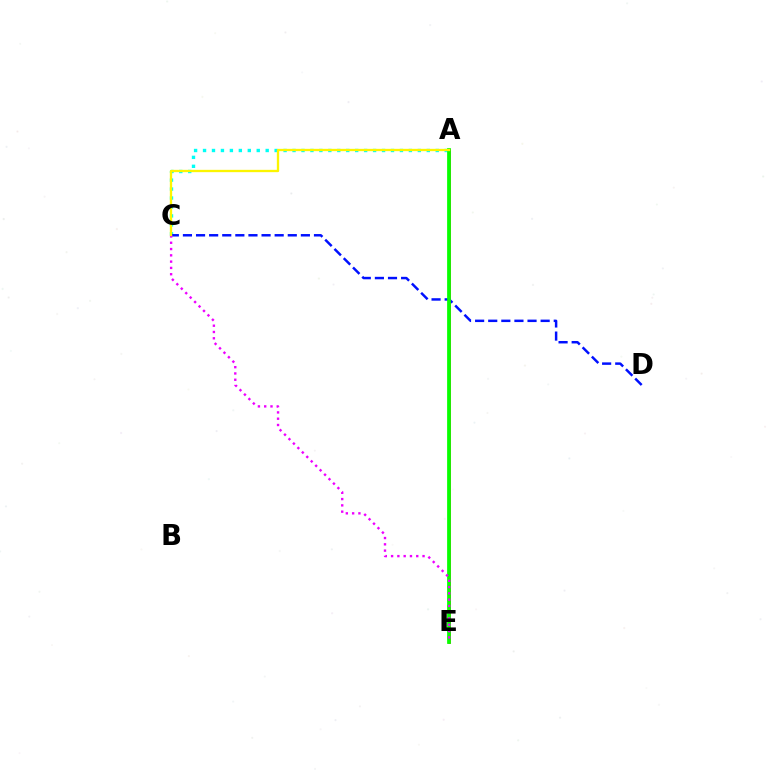{('A', 'E'): [{'color': '#ff0000', 'line_style': 'solid', 'thickness': 1.85}, {'color': '#08ff00', 'line_style': 'solid', 'thickness': 2.7}], ('A', 'C'): [{'color': '#00fff6', 'line_style': 'dotted', 'thickness': 2.43}, {'color': '#fcf500', 'line_style': 'solid', 'thickness': 1.67}], ('C', 'D'): [{'color': '#0010ff', 'line_style': 'dashed', 'thickness': 1.78}], ('C', 'E'): [{'color': '#ee00ff', 'line_style': 'dotted', 'thickness': 1.71}]}